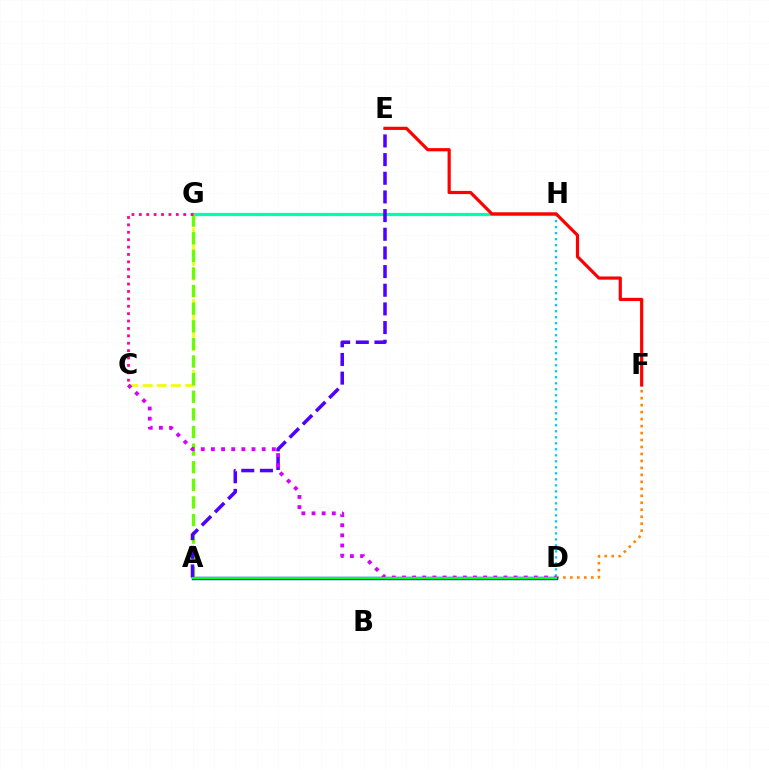{('D', 'F'): [{'color': '#ff8800', 'line_style': 'dotted', 'thickness': 1.89}], ('G', 'H'): [{'color': '#00ffaf', 'line_style': 'solid', 'thickness': 2.34}], ('D', 'H'): [{'color': '#00c7ff', 'line_style': 'dotted', 'thickness': 1.63}], ('C', 'G'): [{'color': '#eeff00', 'line_style': 'dashed', 'thickness': 1.93}, {'color': '#ff00a0', 'line_style': 'dotted', 'thickness': 2.01}], ('A', 'D'): [{'color': '#003fff', 'line_style': 'solid', 'thickness': 2.5}, {'color': '#00ff27', 'line_style': 'solid', 'thickness': 1.52}], ('A', 'G'): [{'color': '#66ff00', 'line_style': 'dashed', 'thickness': 2.39}], ('A', 'E'): [{'color': '#4f00ff', 'line_style': 'dashed', 'thickness': 2.54}], ('C', 'D'): [{'color': '#d600ff', 'line_style': 'dotted', 'thickness': 2.76}], ('E', 'F'): [{'color': '#ff0000', 'line_style': 'solid', 'thickness': 2.3}]}